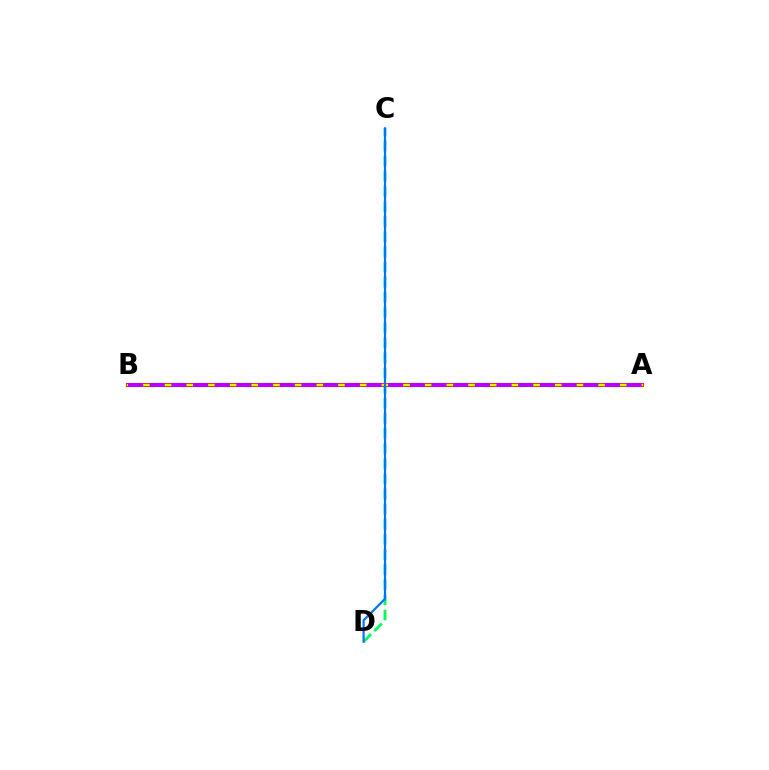{('C', 'D'): [{'color': '#00ff5c', 'line_style': 'dashed', 'thickness': 2.06}, {'color': '#0074ff', 'line_style': 'solid', 'thickness': 1.58}], ('A', 'B'): [{'color': '#ff0000', 'line_style': 'solid', 'thickness': 2.86}, {'color': '#d1ff00', 'line_style': 'solid', 'thickness': 1.74}, {'color': '#b900ff', 'line_style': 'dashed', 'thickness': 2.94}]}